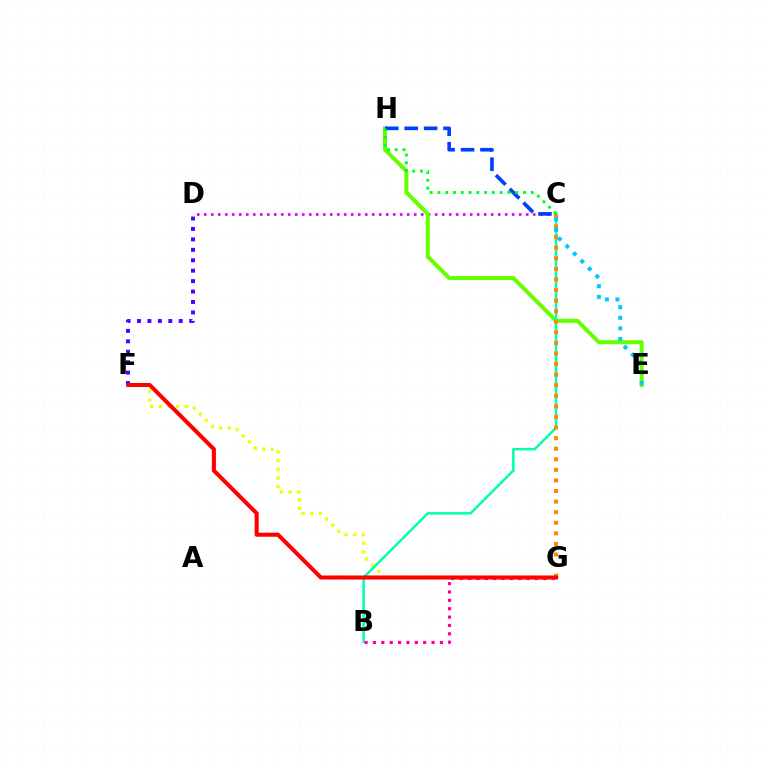{('C', 'D'): [{'color': '#d600ff', 'line_style': 'dotted', 'thickness': 1.9}], ('F', 'G'): [{'color': '#eeff00', 'line_style': 'dotted', 'thickness': 2.35}, {'color': '#ff0000', 'line_style': 'solid', 'thickness': 2.92}], ('E', 'H'): [{'color': '#66ff00', 'line_style': 'solid', 'thickness': 2.9}], ('B', 'C'): [{'color': '#00ffaf', 'line_style': 'solid', 'thickness': 1.79}], ('B', 'G'): [{'color': '#ff00a0', 'line_style': 'dotted', 'thickness': 2.27}], ('C', 'G'): [{'color': '#ff8800', 'line_style': 'dotted', 'thickness': 2.87}], ('C', 'E'): [{'color': '#00c7ff', 'line_style': 'dotted', 'thickness': 2.88}], ('D', 'F'): [{'color': '#4f00ff', 'line_style': 'dotted', 'thickness': 2.83}], ('C', 'H'): [{'color': '#003fff', 'line_style': 'dashed', 'thickness': 2.64}, {'color': '#00ff27', 'line_style': 'dotted', 'thickness': 2.11}]}